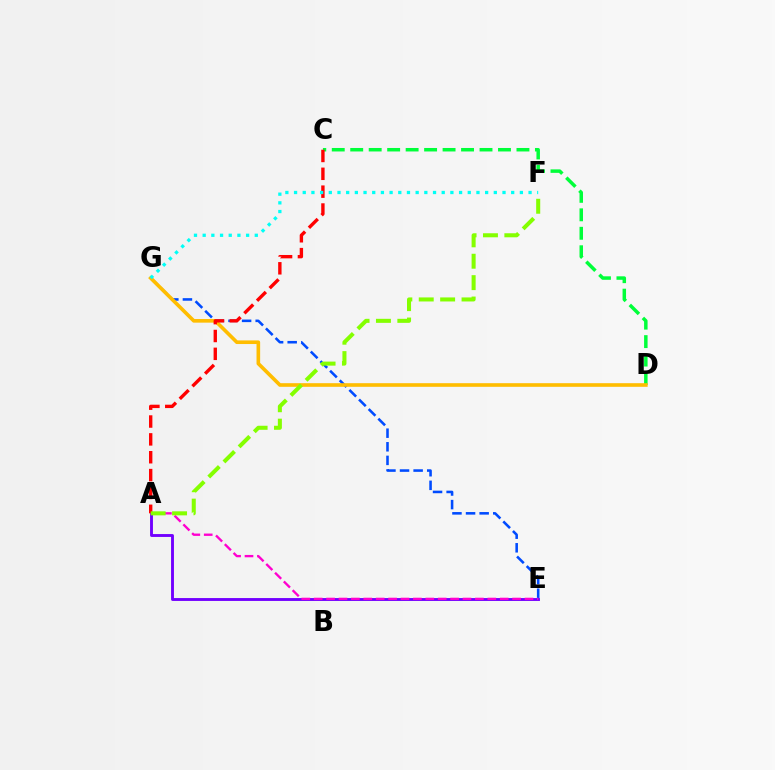{('E', 'G'): [{'color': '#004bff', 'line_style': 'dashed', 'thickness': 1.85}], ('A', 'E'): [{'color': '#7200ff', 'line_style': 'solid', 'thickness': 2.07}, {'color': '#ff00cf', 'line_style': 'dashed', 'thickness': 1.68}], ('C', 'D'): [{'color': '#00ff39', 'line_style': 'dashed', 'thickness': 2.51}], ('D', 'G'): [{'color': '#ffbd00', 'line_style': 'solid', 'thickness': 2.61}], ('A', 'C'): [{'color': '#ff0000', 'line_style': 'dashed', 'thickness': 2.43}], ('A', 'F'): [{'color': '#84ff00', 'line_style': 'dashed', 'thickness': 2.91}], ('F', 'G'): [{'color': '#00fff6', 'line_style': 'dotted', 'thickness': 2.36}]}